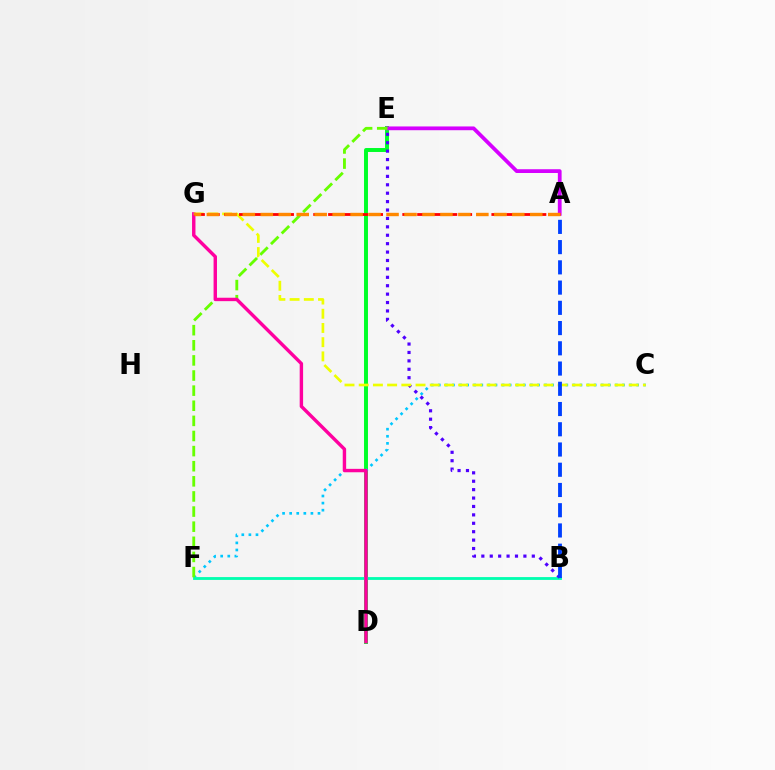{('D', 'E'): [{'color': '#00ff27', 'line_style': 'solid', 'thickness': 2.84}], ('C', 'F'): [{'color': '#00c7ff', 'line_style': 'dotted', 'thickness': 1.92}], ('A', 'E'): [{'color': '#d600ff', 'line_style': 'solid', 'thickness': 2.71}], ('B', 'F'): [{'color': '#00ffaf', 'line_style': 'solid', 'thickness': 2.03}], ('E', 'F'): [{'color': '#66ff00', 'line_style': 'dashed', 'thickness': 2.05}], ('D', 'G'): [{'color': '#ff00a0', 'line_style': 'solid', 'thickness': 2.46}], ('B', 'E'): [{'color': '#4f00ff', 'line_style': 'dotted', 'thickness': 2.29}], ('C', 'G'): [{'color': '#eeff00', 'line_style': 'dashed', 'thickness': 1.93}], ('A', 'G'): [{'color': '#ff0000', 'line_style': 'dashed', 'thickness': 2.02}, {'color': '#ff8800', 'line_style': 'dashed', 'thickness': 2.44}], ('A', 'B'): [{'color': '#003fff', 'line_style': 'dashed', 'thickness': 2.75}]}